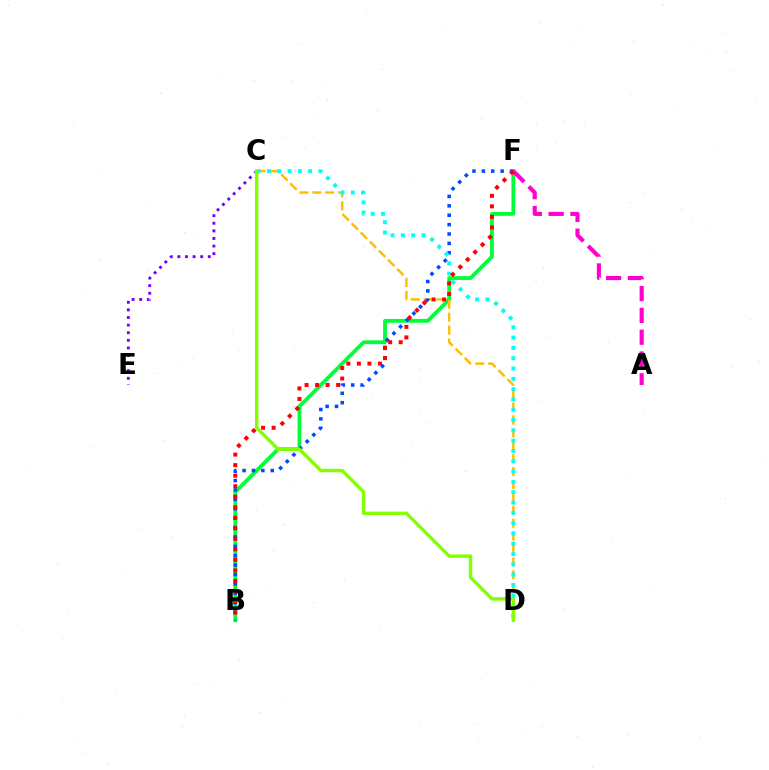{('B', 'F'): [{'color': '#00ff39', 'line_style': 'solid', 'thickness': 2.75}, {'color': '#004bff', 'line_style': 'dotted', 'thickness': 2.55}, {'color': '#ff0000', 'line_style': 'dotted', 'thickness': 2.86}], ('C', 'E'): [{'color': '#7200ff', 'line_style': 'dotted', 'thickness': 2.07}], ('C', 'D'): [{'color': '#ffbd00', 'line_style': 'dashed', 'thickness': 1.75}, {'color': '#00fff6', 'line_style': 'dotted', 'thickness': 2.8}, {'color': '#84ff00', 'line_style': 'solid', 'thickness': 2.47}], ('A', 'F'): [{'color': '#ff00cf', 'line_style': 'dashed', 'thickness': 2.96}]}